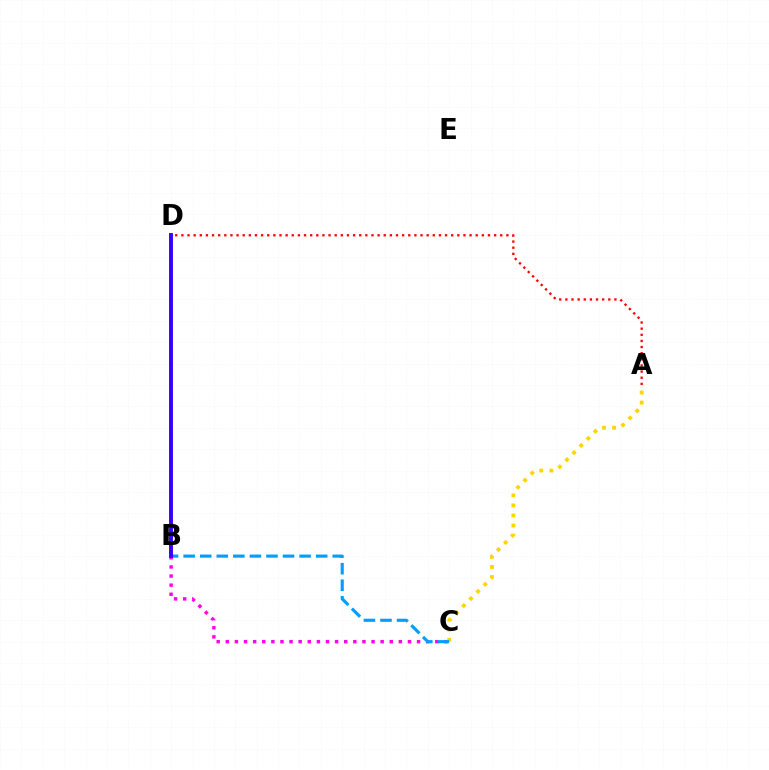{('B', 'D'): [{'color': '#00ff86', 'line_style': 'solid', 'thickness': 1.6}, {'color': '#4fff00', 'line_style': 'solid', 'thickness': 1.71}, {'color': '#3700ff', 'line_style': 'solid', 'thickness': 2.81}], ('B', 'C'): [{'color': '#ff00ed', 'line_style': 'dotted', 'thickness': 2.47}, {'color': '#009eff', 'line_style': 'dashed', 'thickness': 2.25}], ('A', 'C'): [{'color': '#ffd500', 'line_style': 'dotted', 'thickness': 2.73}], ('A', 'D'): [{'color': '#ff0000', 'line_style': 'dotted', 'thickness': 1.67}]}